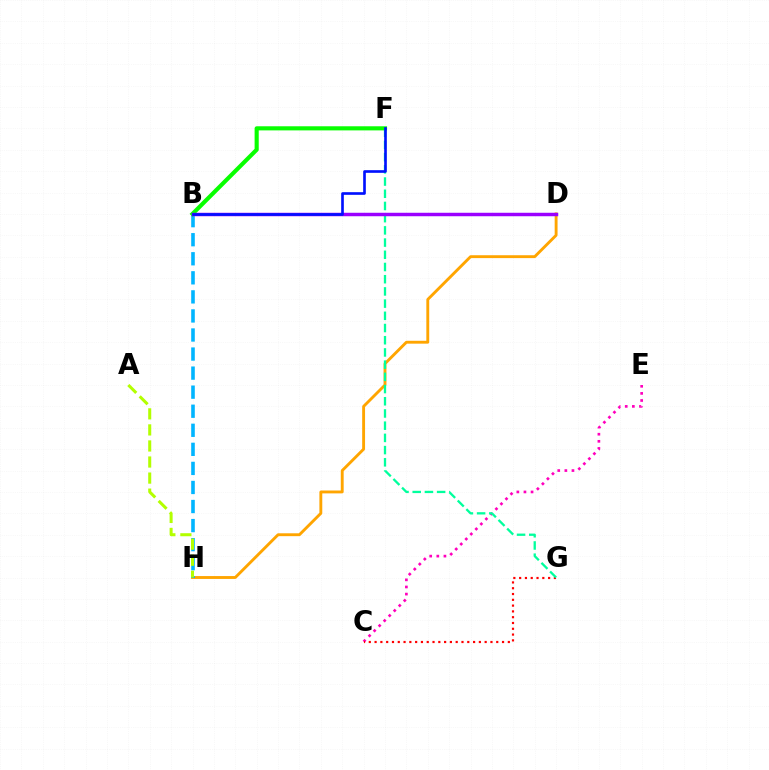{('D', 'H'): [{'color': '#ffa500', 'line_style': 'solid', 'thickness': 2.07}], ('C', 'E'): [{'color': '#ff00bd', 'line_style': 'dotted', 'thickness': 1.93}], ('B', 'H'): [{'color': '#00b5ff', 'line_style': 'dashed', 'thickness': 2.59}], ('C', 'G'): [{'color': '#ff0000', 'line_style': 'dotted', 'thickness': 1.57}], ('F', 'G'): [{'color': '#00ff9d', 'line_style': 'dashed', 'thickness': 1.66}], ('A', 'H'): [{'color': '#b3ff00', 'line_style': 'dashed', 'thickness': 2.18}], ('B', 'F'): [{'color': '#08ff00', 'line_style': 'solid', 'thickness': 2.97}, {'color': '#0010ff', 'line_style': 'solid', 'thickness': 1.91}], ('B', 'D'): [{'color': '#9b00ff', 'line_style': 'solid', 'thickness': 2.49}]}